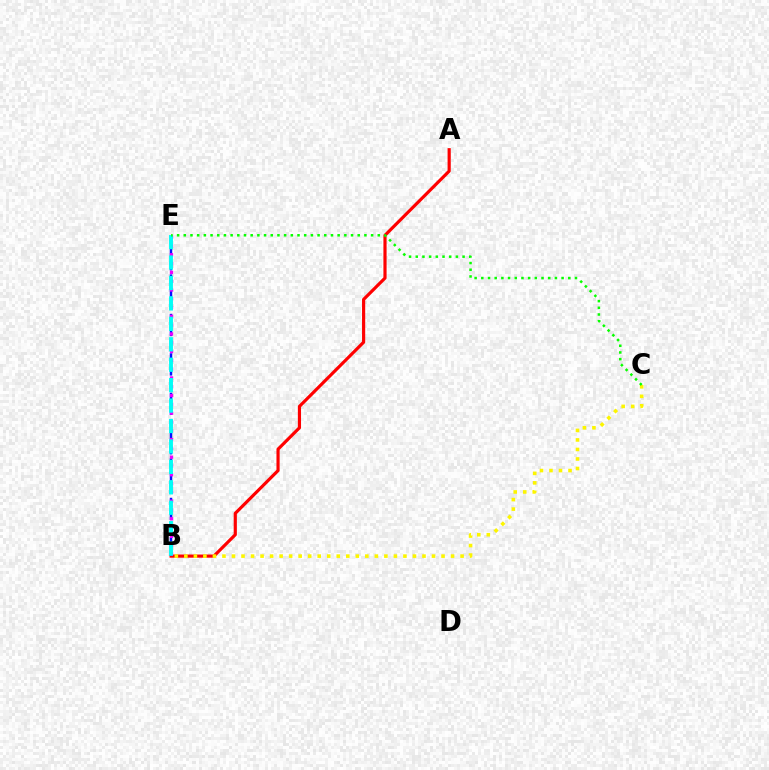{('A', 'B'): [{'color': '#ff0000', 'line_style': 'solid', 'thickness': 2.28}], ('B', 'E'): [{'color': '#0010ff', 'line_style': 'dashed', 'thickness': 1.78}, {'color': '#ee00ff', 'line_style': 'dotted', 'thickness': 2.39}, {'color': '#00fff6', 'line_style': 'dashed', 'thickness': 2.78}], ('B', 'C'): [{'color': '#fcf500', 'line_style': 'dotted', 'thickness': 2.59}], ('C', 'E'): [{'color': '#08ff00', 'line_style': 'dotted', 'thickness': 1.82}]}